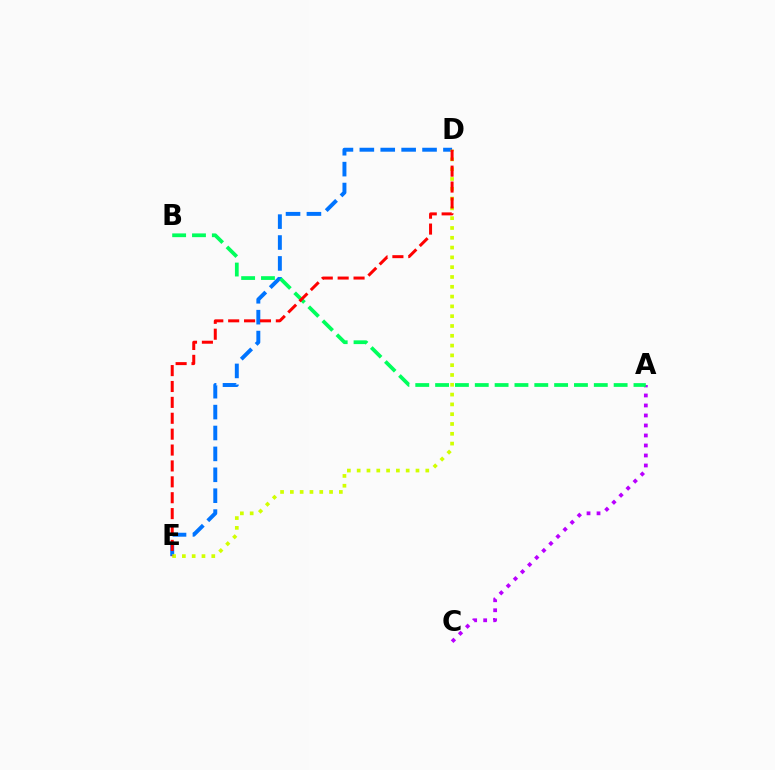{('A', 'C'): [{'color': '#b900ff', 'line_style': 'dotted', 'thickness': 2.72}], ('D', 'E'): [{'color': '#0074ff', 'line_style': 'dashed', 'thickness': 2.84}, {'color': '#d1ff00', 'line_style': 'dotted', 'thickness': 2.66}, {'color': '#ff0000', 'line_style': 'dashed', 'thickness': 2.16}], ('A', 'B'): [{'color': '#00ff5c', 'line_style': 'dashed', 'thickness': 2.69}]}